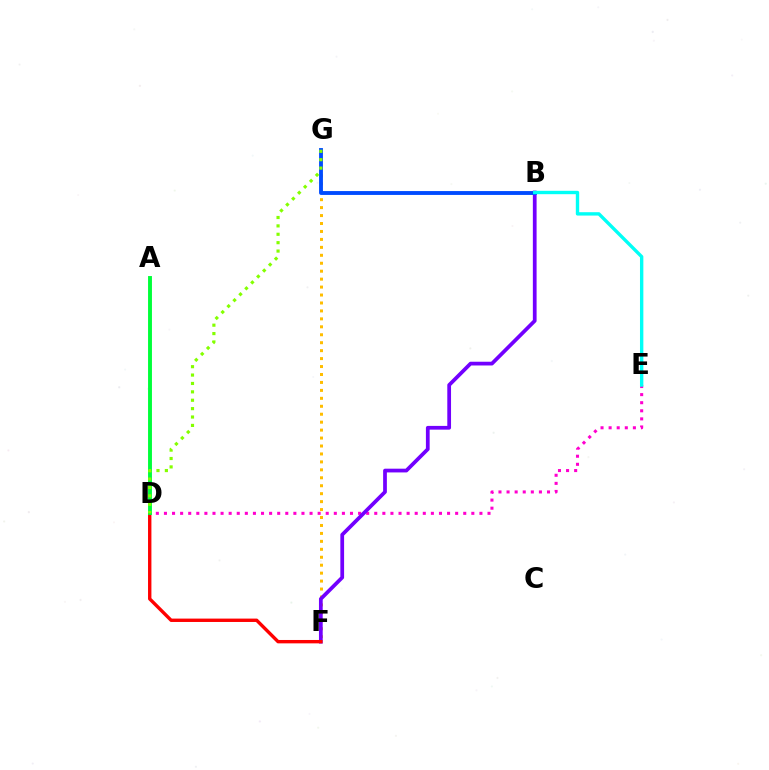{('F', 'G'): [{'color': '#ffbd00', 'line_style': 'dotted', 'thickness': 2.16}], ('D', 'E'): [{'color': '#ff00cf', 'line_style': 'dotted', 'thickness': 2.2}], ('B', 'F'): [{'color': '#7200ff', 'line_style': 'solid', 'thickness': 2.69}], ('D', 'F'): [{'color': '#ff0000', 'line_style': 'solid', 'thickness': 2.43}], ('B', 'G'): [{'color': '#004bff', 'line_style': 'solid', 'thickness': 2.78}], ('A', 'D'): [{'color': '#00ff39', 'line_style': 'solid', 'thickness': 2.81}], ('D', 'G'): [{'color': '#84ff00', 'line_style': 'dotted', 'thickness': 2.28}], ('B', 'E'): [{'color': '#00fff6', 'line_style': 'solid', 'thickness': 2.43}]}